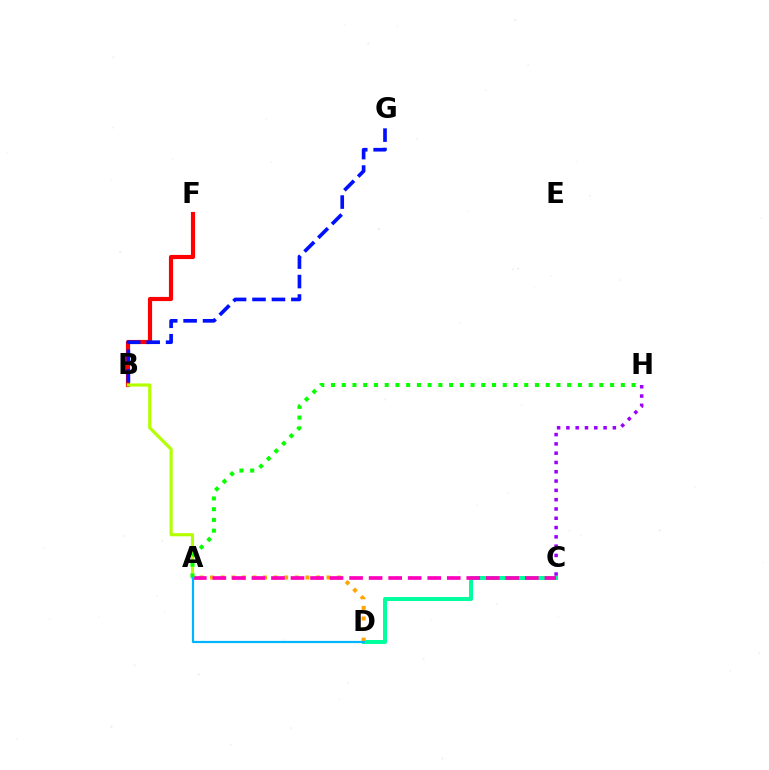{('B', 'F'): [{'color': '#ff0000', 'line_style': 'solid', 'thickness': 2.99}], ('B', 'G'): [{'color': '#0010ff', 'line_style': 'dashed', 'thickness': 2.64}], ('C', 'D'): [{'color': '#00ff9d', 'line_style': 'solid', 'thickness': 2.89}], ('A', 'D'): [{'color': '#ffa500', 'line_style': 'dotted', 'thickness': 2.88}, {'color': '#00b5ff', 'line_style': 'solid', 'thickness': 1.59}], ('A', 'C'): [{'color': '#ff00bd', 'line_style': 'dashed', 'thickness': 2.65}], ('A', 'B'): [{'color': '#b3ff00', 'line_style': 'solid', 'thickness': 2.25}], ('A', 'H'): [{'color': '#08ff00', 'line_style': 'dotted', 'thickness': 2.92}], ('C', 'H'): [{'color': '#9b00ff', 'line_style': 'dotted', 'thickness': 2.53}]}